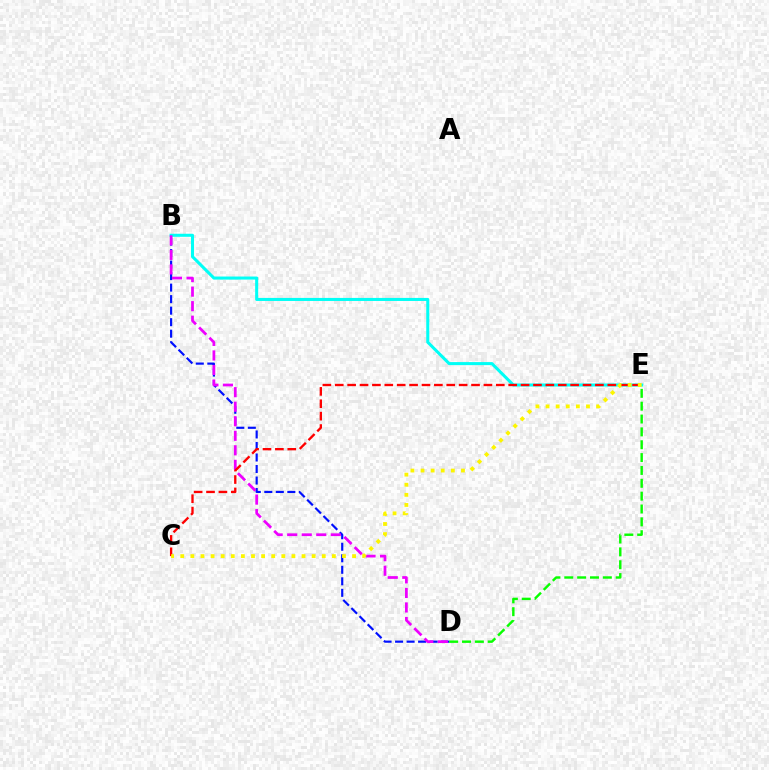{('D', 'E'): [{'color': '#08ff00', 'line_style': 'dashed', 'thickness': 1.75}], ('B', 'D'): [{'color': '#0010ff', 'line_style': 'dashed', 'thickness': 1.56}, {'color': '#ee00ff', 'line_style': 'dashed', 'thickness': 1.97}], ('B', 'E'): [{'color': '#00fff6', 'line_style': 'solid', 'thickness': 2.19}], ('C', 'E'): [{'color': '#ff0000', 'line_style': 'dashed', 'thickness': 1.68}, {'color': '#fcf500', 'line_style': 'dotted', 'thickness': 2.75}]}